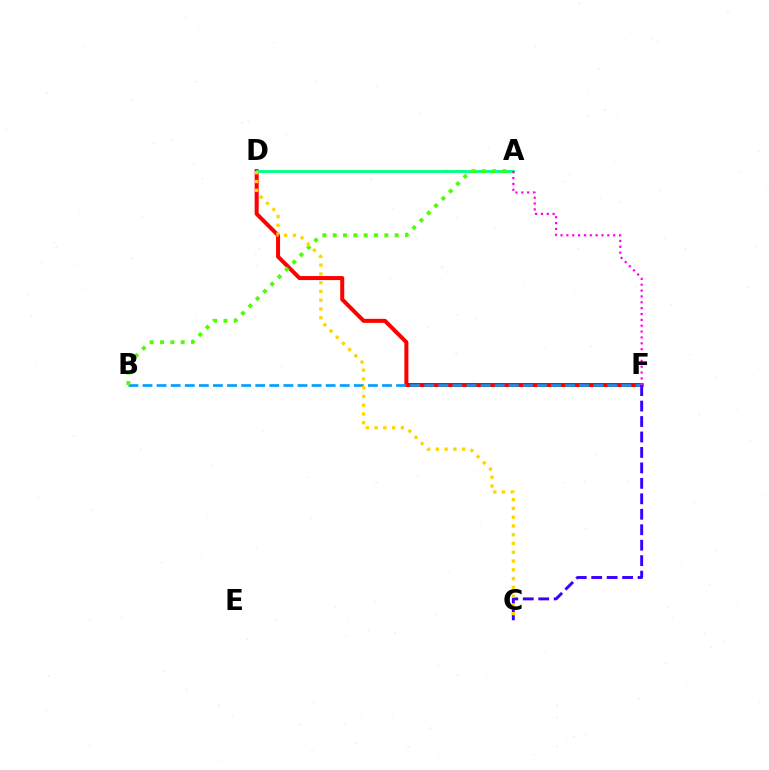{('D', 'F'): [{'color': '#ff0000', 'line_style': 'solid', 'thickness': 2.89}], ('B', 'F'): [{'color': '#009eff', 'line_style': 'dashed', 'thickness': 1.91}], ('A', 'D'): [{'color': '#00ff86', 'line_style': 'solid', 'thickness': 2.06}], ('C', 'F'): [{'color': '#3700ff', 'line_style': 'dashed', 'thickness': 2.1}], ('A', 'B'): [{'color': '#4fff00', 'line_style': 'dotted', 'thickness': 2.81}], ('A', 'F'): [{'color': '#ff00ed', 'line_style': 'dotted', 'thickness': 1.59}], ('C', 'D'): [{'color': '#ffd500', 'line_style': 'dotted', 'thickness': 2.38}]}